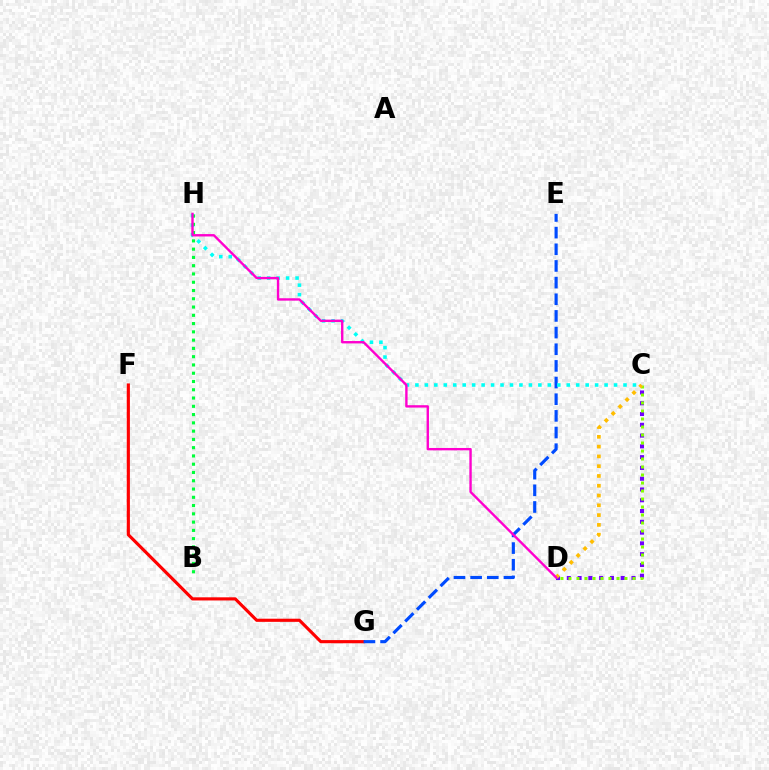{('C', 'D'): [{'color': '#7200ff', 'line_style': 'dotted', 'thickness': 2.93}, {'color': '#84ff00', 'line_style': 'dotted', 'thickness': 2.17}, {'color': '#ffbd00', 'line_style': 'dotted', 'thickness': 2.66}], ('F', 'G'): [{'color': '#ff0000', 'line_style': 'solid', 'thickness': 2.26}], ('E', 'G'): [{'color': '#004bff', 'line_style': 'dashed', 'thickness': 2.26}], ('C', 'H'): [{'color': '#00fff6', 'line_style': 'dotted', 'thickness': 2.57}], ('B', 'H'): [{'color': '#00ff39', 'line_style': 'dotted', 'thickness': 2.25}], ('D', 'H'): [{'color': '#ff00cf', 'line_style': 'solid', 'thickness': 1.71}]}